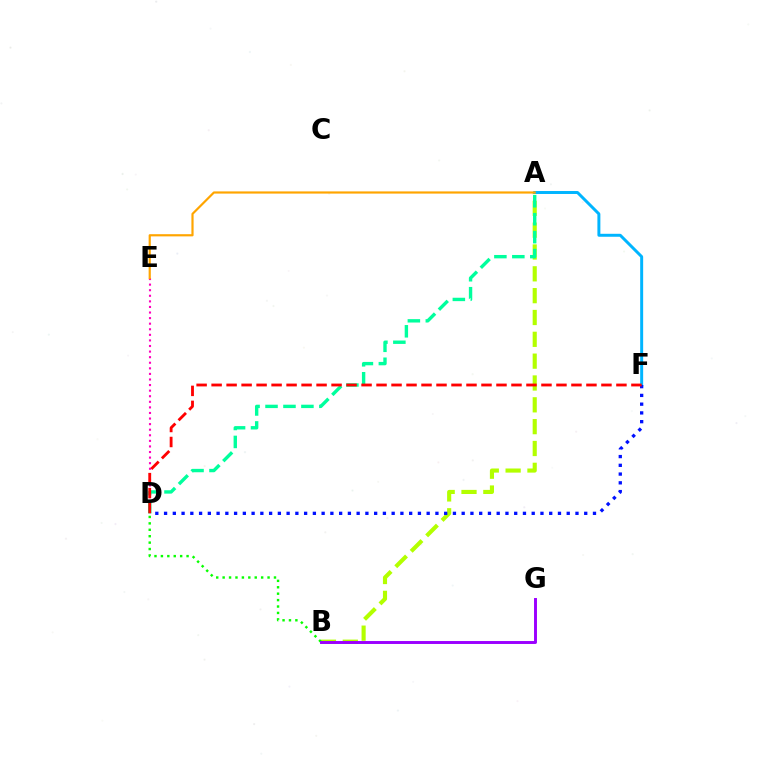{('A', 'B'): [{'color': '#b3ff00', 'line_style': 'dashed', 'thickness': 2.97}], ('A', 'F'): [{'color': '#00b5ff', 'line_style': 'solid', 'thickness': 2.13}], ('D', 'E'): [{'color': '#ff00bd', 'line_style': 'dotted', 'thickness': 1.52}], ('A', 'D'): [{'color': '#00ff9d', 'line_style': 'dashed', 'thickness': 2.44}], ('D', 'F'): [{'color': '#0010ff', 'line_style': 'dotted', 'thickness': 2.38}, {'color': '#ff0000', 'line_style': 'dashed', 'thickness': 2.04}], ('B', 'D'): [{'color': '#08ff00', 'line_style': 'dotted', 'thickness': 1.74}], ('A', 'E'): [{'color': '#ffa500', 'line_style': 'solid', 'thickness': 1.57}], ('B', 'G'): [{'color': '#9b00ff', 'line_style': 'solid', 'thickness': 2.11}]}